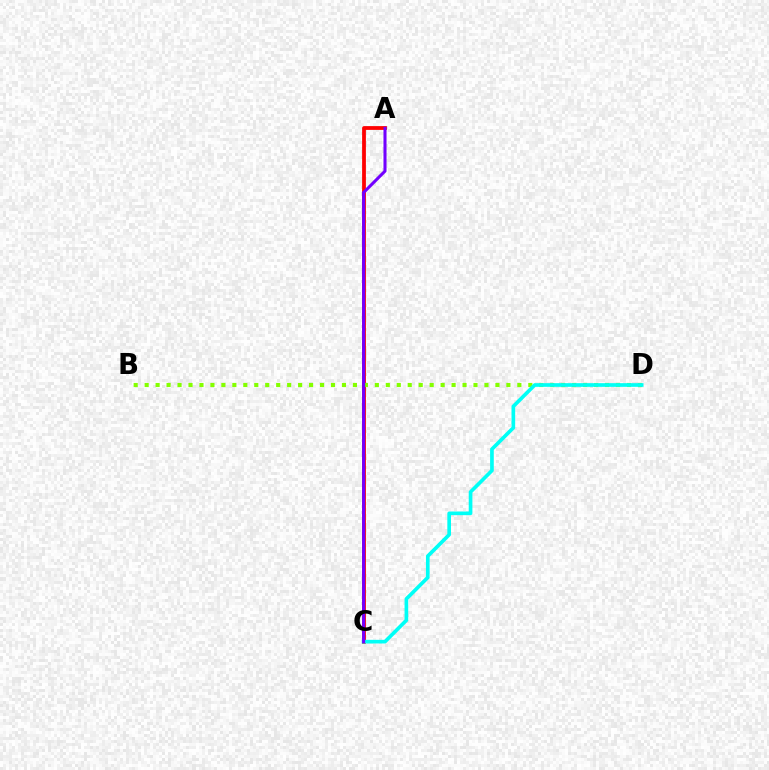{('A', 'C'): [{'color': '#ff0000', 'line_style': 'solid', 'thickness': 2.72}, {'color': '#7200ff', 'line_style': 'solid', 'thickness': 2.2}], ('B', 'D'): [{'color': '#84ff00', 'line_style': 'dotted', 'thickness': 2.98}], ('C', 'D'): [{'color': '#00fff6', 'line_style': 'solid', 'thickness': 2.64}]}